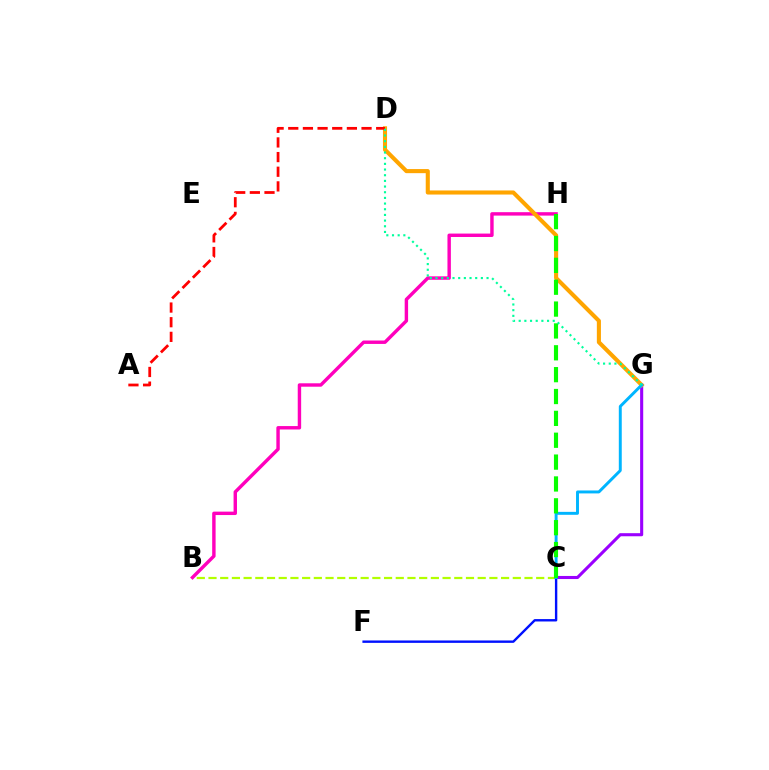{('B', 'C'): [{'color': '#b3ff00', 'line_style': 'dashed', 'thickness': 1.59}], ('B', 'H'): [{'color': '#ff00bd', 'line_style': 'solid', 'thickness': 2.46}], ('C', 'G'): [{'color': '#9b00ff', 'line_style': 'solid', 'thickness': 2.22}, {'color': '#00b5ff', 'line_style': 'solid', 'thickness': 2.12}], ('D', 'G'): [{'color': '#ffa500', 'line_style': 'solid', 'thickness': 2.94}, {'color': '#00ff9d', 'line_style': 'dotted', 'thickness': 1.54}], ('C', 'F'): [{'color': '#0010ff', 'line_style': 'solid', 'thickness': 1.72}], ('A', 'D'): [{'color': '#ff0000', 'line_style': 'dashed', 'thickness': 1.99}], ('C', 'H'): [{'color': '#08ff00', 'line_style': 'dashed', 'thickness': 2.97}]}